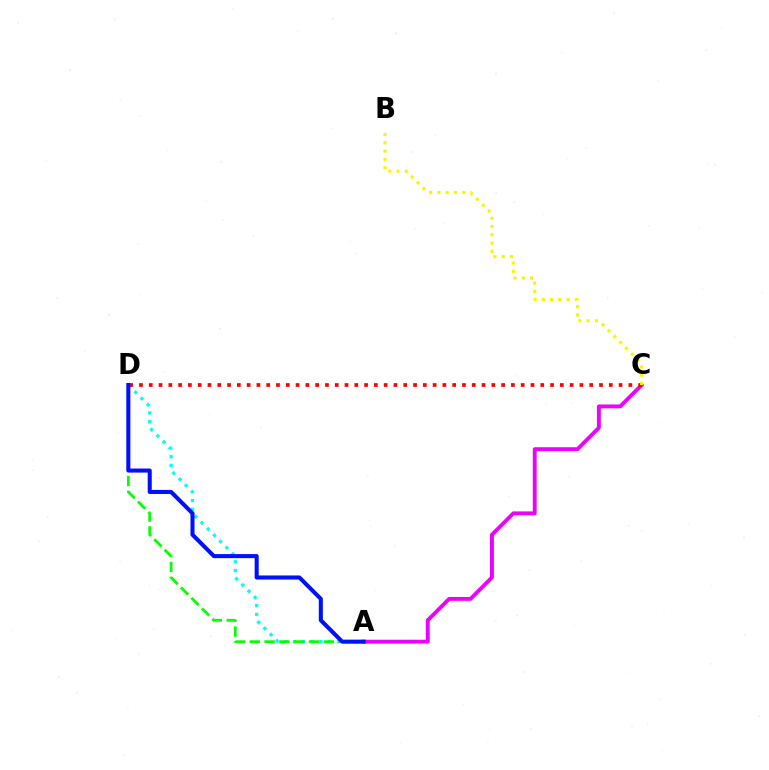{('A', 'D'): [{'color': '#00fff6', 'line_style': 'dotted', 'thickness': 2.38}, {'color': '#08ff00', 'line_style': 'dashed', 'thickness': 2.01}, {'color': '#0010ff', 'line_style': 'solid', 'thickness': 2.92}], ('A', 'C'): [{'color': '#ee00ff', 'line_style': 'solid', 'thickness': 2.79}], ('C', 'D'): [{'color': '#ff0000', 'line_style': 'dotted', 'thickness': 2.66}], ('B', 'C'): [{'color': '#fcf500', 'line_style': 'dotted', 'thickness': 2.25}]}